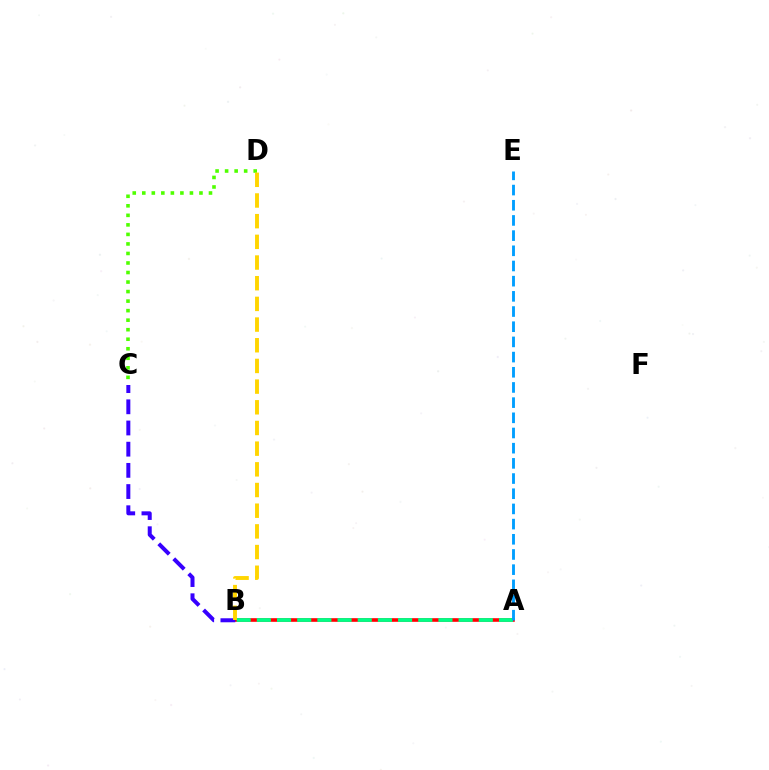{('A', 'B'): [{'color': '#ff00ed', 'line_style': 'dashed', 'thickness': 1.7}, {'color': '#ff0000', 'line_style': 'solid', 'thickness': 2.58}, {'color': '#00ff86', 'line_style': 'dashed', 'thickness': 2.74}], ('C', 'D'): [{'color': '#4fff00', 'line_style': 'dotted', 'thickness': 2.59}], ('B', 'C'): [{'color': '#3700ff', 'line_style': 'dashed', 'thickness': 2.88}], ('B', 'D'): [{'color': '#ffd500', 'line_style': 'dashed', 'thickness': 2.81}], ('A', 'E'): [{'color': '#009eff', 'line_style': 'dashed', 'thickness': 2.06}]}